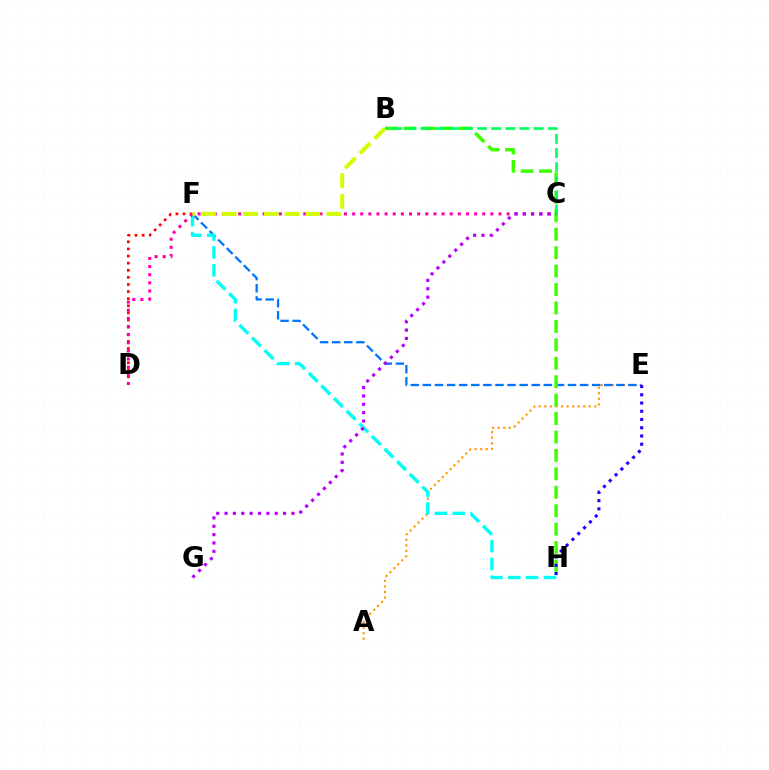{('D', 'F'): [{'color': '#ff0000', 'line_style': 'dotted', 'thickness': 1.93}], ('A', 'E'): [{'color': '#ff9400', 'line_style': 'dotted', 'thickness': 1.51}], ('E', 'F'): [{'color': '#0074ff', 'line_style': 'dashed', 'thickness': 1.64}], ('B', 'H'): [{'color': '#3dff00', 'line_style': 'dashed', 'thickness': 2.5}], ('F', 'H'): [{'color': '#00fff6', 'line_style': 'dashed', 'thickness': 2.43}], ('B', 'C'): [{'color': '#00ff5c', 'line_style': 'dashed', 'thickness': 1.92}], ('E', 'H'): [{'color': '#2500ff', 'line_style': 'dotted', 'thickness': 2.24}], ('C', 'D'): [{'color': '#ff00ac', 'line_style': 'dotted', 'thickness': 2.21}], ('B', 'F'): [{'color': '#d1ff00', 'line_style': 'dashed', 'thickness': 2.84}], ('C', 'G'): [{'color': '#b900ff', 'line_style': 'dotted', 'thickness': 2.27}]}